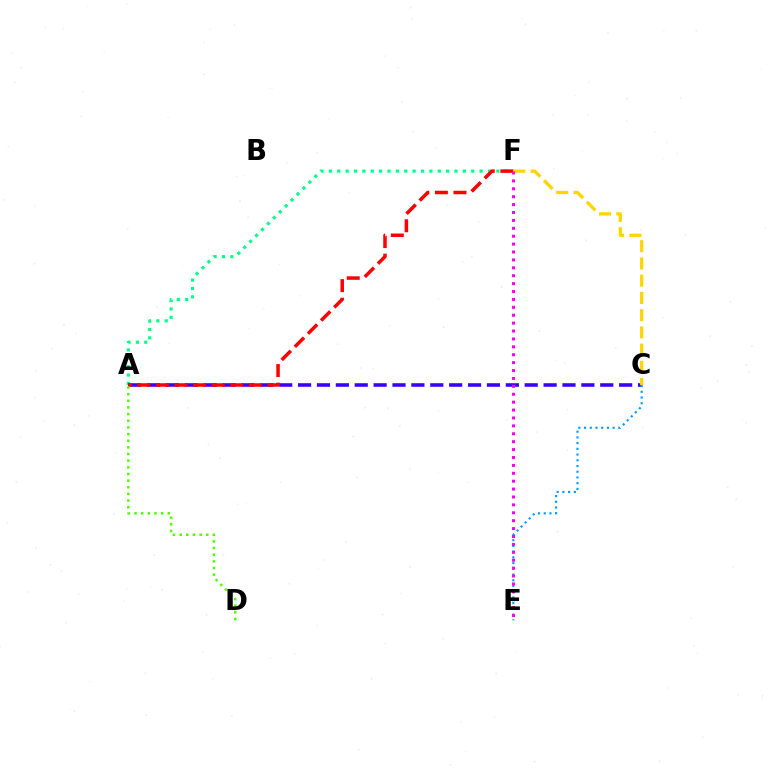{('A', 'F'): [{'color': '#00ff86', 'line_style': 'dotted', 'thickness': 2.28}, {'color': '#ff0000', 'line_style': 'dashed', 'thickness': 2.52}], ('A', 'C'): [{'color': '#3700ff', 'line_style': 'dashed', 'thickness': 2.57}], ('C', 'E'): [{'color': '#009eff', 'line_style': 'dotted', 'thickness': 1.55}], ('C', 'F'): [{'color': '#ffd500', 'line_style': 'dashed', 'thickness': 2.34}], ('A', 'D'): [{'color': '#4fff00', 'line_style': 'dotted', 'thickness': 1.81}], ('E', 'F'): [{'color': '#ff00ed', 'line_style': 'dotted', 'thickness': 2.15}]}